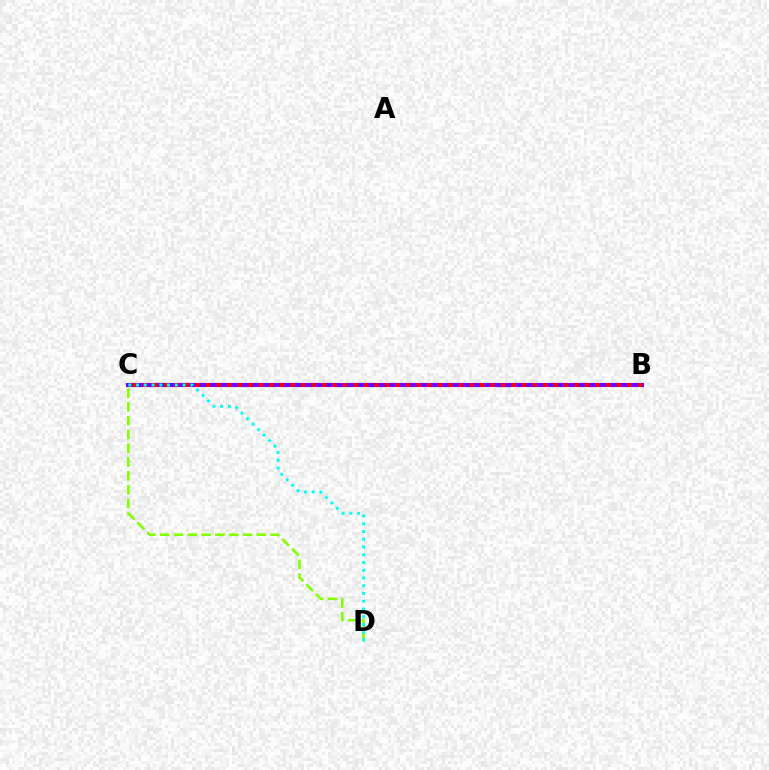{('C', 'D'): [{'color': '#84ff00', 'line_style': 'dashed', 'thickness': 1.87}, {'color': '#00fff6', 'line_style': 'dotted', 'thickness': 2.11}], ('B', 'C'): [{'color': '#7200ff', 'line_style': 'solid', 'thickness': 2.98}, {'color': '#ff0000', 'line_style': 'dotted', 'thickness': 2.86}]}